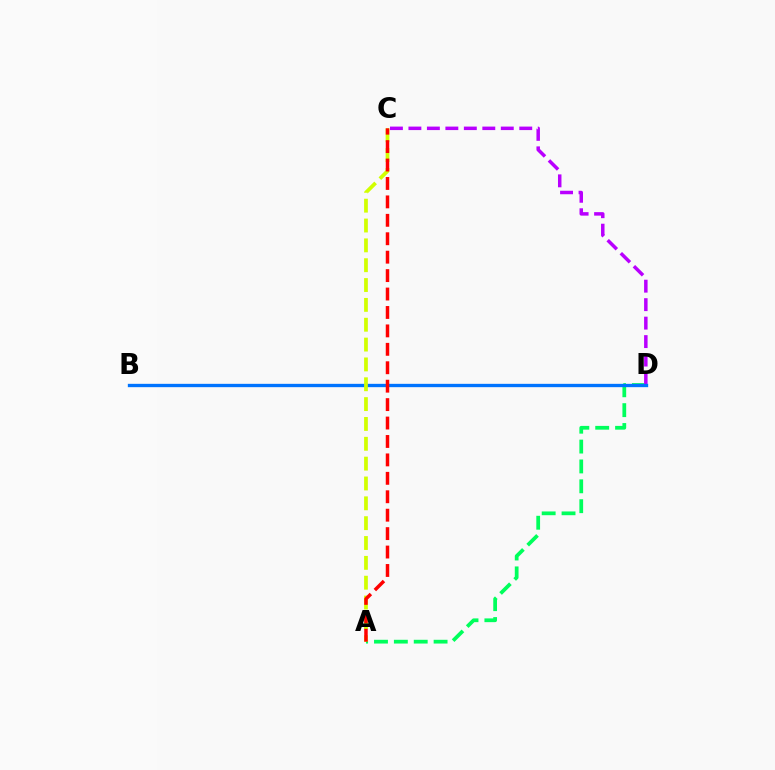{('A', 'D'): [{'color': '#00ff5c', 'line_style': 'dashed', 'thickness': 2.7}], ('C', 'D'): [{'color': '#b900ff', 'line_style': 'dashed', 'thickness': 2.51}], ('B', 'D'): [{'color': '#0074ff', 'line_style': 'solid', 'thickness': 2.4}], ('A', 'C'): [{'color': '#d1ff00', 'line_style': 'dashed', 'thickness': 2.7}, {'color': '#ff0000', 'line_style': 'dashed', 'thickness': 2.5}]}